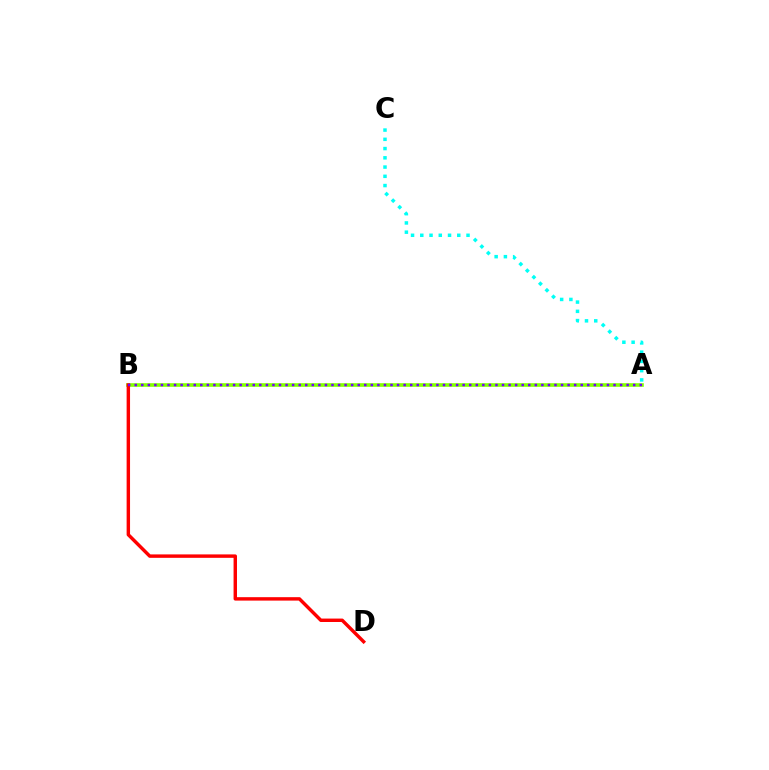{('A', 'B'): [{'color': '#84ff00', 'line_style': 'solid', 'thickness': 2.61}, {'color': '#7200ff', 'line_style': 'dotted', 'thickness': 1.78}], ('A', 'C'): [{'color': '#00fff6', 'line_style': 'dotted', 'thickness': 2.51}], ('B', 'D'): [{'color': '#ff0000', 'line_style': 'solid', 'thickness': 2.47}]}